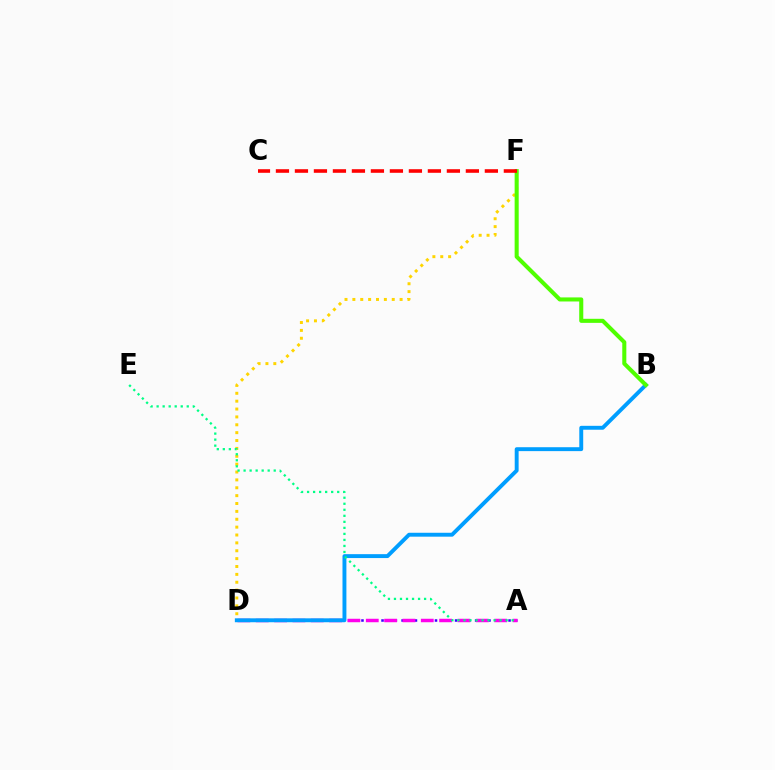{('D', 'F'): [{'color': '#ffd500', 'line_style': 'dotted', 'thickness': 2.14}], ('A', 'D'): [{'color': '#3700ff', 'line_style': 'dotted', 'thickness': 1.82}, {'color': '#ff00ed', 'line_style': 'dashed', 'thickness': 2.49}], ('B', 'D'): [{'color': '#009eff', 'line_style': 'solid', 'thickness': 2.81}], ('B', 'F'): [{'color': '#4fff00', 'line_style': 'solid', 'thickness': 2.92}], ('C', 'F'): [{'color': '#ff0000', 'line_style': 'dashed', 'thickness': 2.58}], ('A', 'E'): [{'color': '#00ff86', 'line_style': 'dotted', 'thickness': 1.64}]}